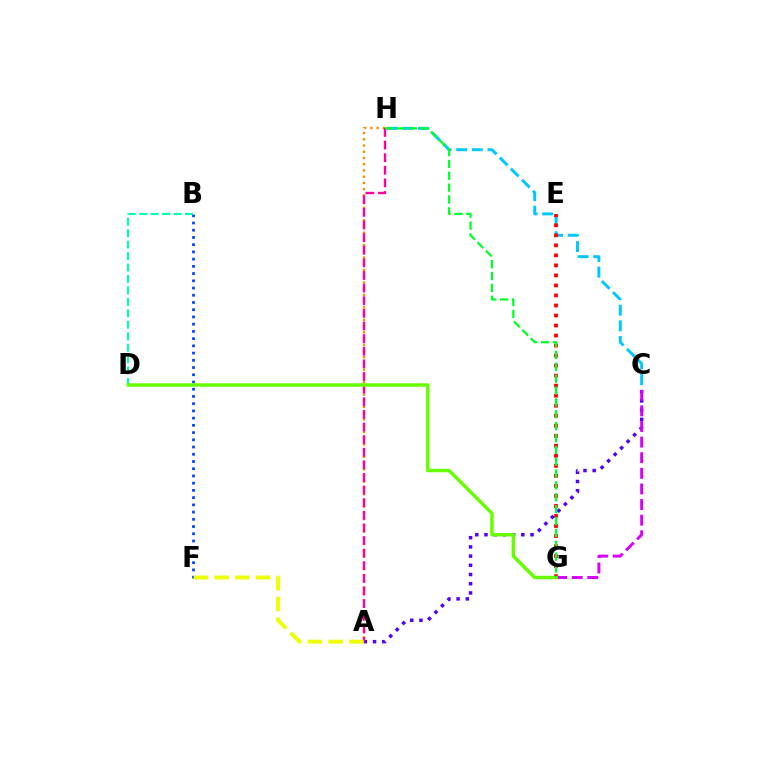{('A', 'C'): [{'color': '#4f00ff', 'line_style': 'dotted', 'thickness': 2.5}], ('B', 'F'): [{'color': '#003fff', 'line_style': 'dotted', 'thickness': 1.96}], ('B', 'D'): [{'color': '#00ffaf', 'line_style': 'dashed', 'thickness': 1.56}], ('C', 'H'): [{'color': '#00c7ff', 'line_style': 'dashed', 'thickness': 2.12}], ('C', 'G'): [{'color': '#d600ff', 'line_style': 'dashed', 'thickness': 2.12}], ('E', 'G'): [{'color': '#ff0000', 'line_style': 'dotted', 'thickness': 2.72}], ('A', 'H'): [{'color': '#ff8800', 'line_style': 'dotted', 'thickness': 1.69}, {'color': '#ff00a0', 'line_style': 'dashed', 'thickness': 1.71}], ('A', 'F'): [{'color': '#eeff00', 'line_style': 'dashed', 'thickness': 2.81}], ('D', 'G'): [{'color': '#66ff00', 'line_style': 'solid', 'thickness': 2.49}], ('G', 'H'): [{'color': '#00ff27', 'line_style': 'dashed', 'thickness': 1.61}]}